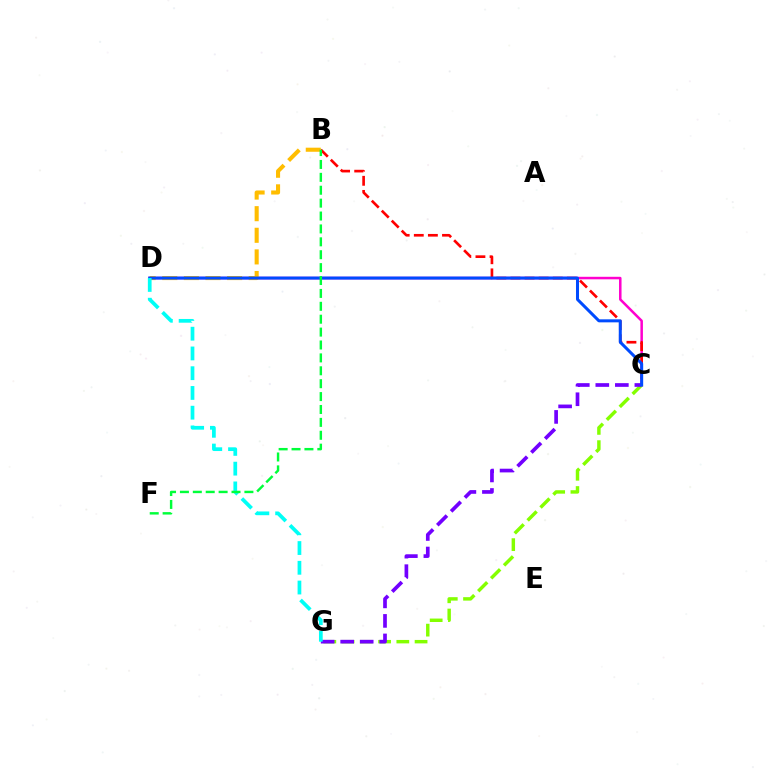{('C', 'D'): [{'color': '#ff00cf', 'line_style': 'solid', 'thickness': 1.81}, {'color': '#004bff', 'line_style': 'solid', 'thickness': 2.17}], ('C', 'G'): [{'color': '#84ff00', 'line_style': 'dashed', 'thickness': 2.48}, {'color': '#7200ff', 'line_style': 'dashed', 'thickness': 2.65}], ('B', 'C'): [{'color': '#ff0000', 'line_style': 'dashed', 'thickness': 1.92}], ('B', 'D'): [{'color': '#ffbd00', 'line_style': 'dashed', 'thickness': 2.94}], ('D', 'G'): [{'color': '#00fff6', 'line_style': 'dashed', 'thickness': 2.68}], ('B', 'F'): [{'color': '#00ff39', 'line_style': 'dashed', 'thickness': 1.75}]}